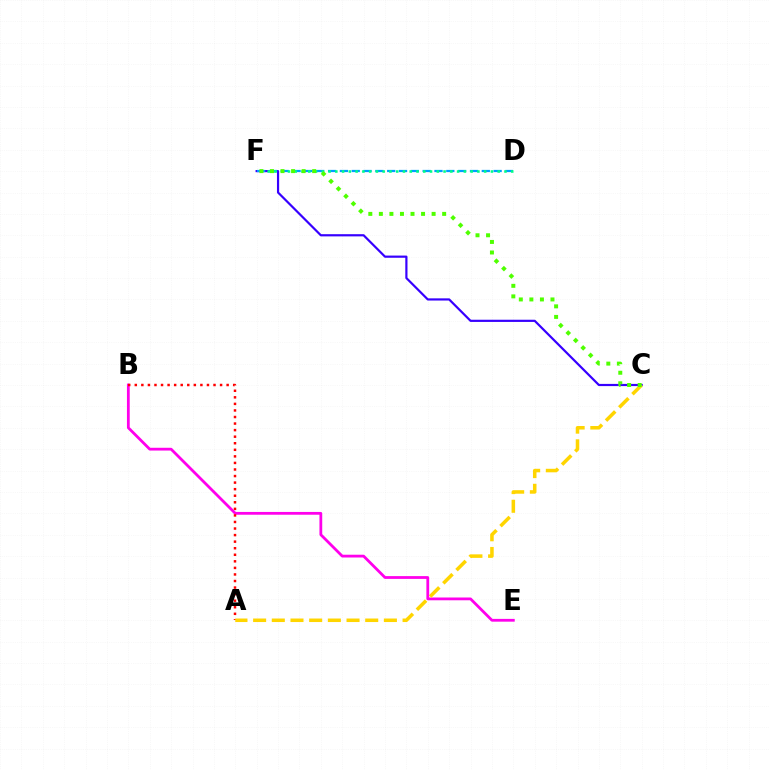{('C', 'F'): [{'color': '#3700ff', 'line_style': 'solid', 'thickness': 1.58}, {'color': '#4fff00', 'line_style': 'dotted', 'thickness': 2.87}], ('B', 'E'): [{'color': '#ff00ed', 'line_style': 'solid', 'thickness': 2.01}], ('A', 'B'): [{'color': '#ff0000', 'line_style': 'dotted', 'thickness': 1.78}], ('A', 'C'): [{'color': '#ffd500', 'line_style': 'dashed', 'thickness': 2.54}], ('D', 'F'): [{'color': '#009eff', 'line_style': 'dashed', 'thickness': 1.61}, {'color': '#00ff86', 'line_style': 'dotted', 'thickness': 1.84}]}